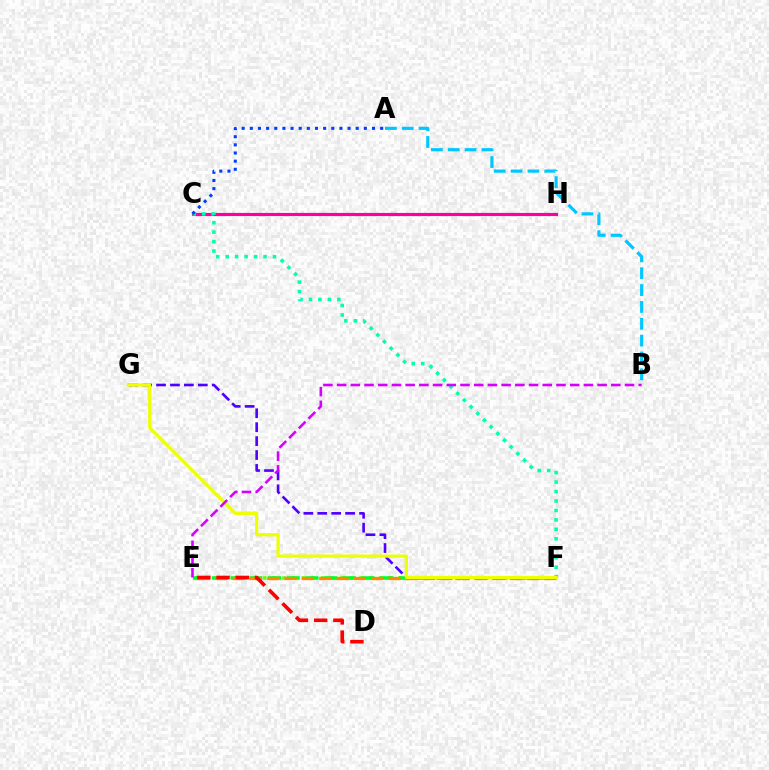{('C', 'H'): [{'color': '#ff00a0', 'line_style': 'solid', 'thickness': 2.27}], ('C', 'F'): [{'color': '#00ffaf', 'line_style': 'dotted', 'thickness': 2.57}], ('F', 'G'): [{'color': '#4f00ff', 'line_style': 'dashed', 'thickness': 1.89}, {'color': '#eeff00', 'line_style': 'solid', 'thickness': 2.3}], ('E', 'F'): [{'color': '#66ff00', 'line_style': 'dotted', 'thickness': 2.62}, {'color': '#00ff27', 'line_style': 'dashed', 'thickness': 2.55}, {'color': '#ff8800', 'line_style': 'dashed', 'thickness': 2.35}], ('A', 'B'): [{'color': '#00c7ff', 'line_style': 'dashed', 'thickness': 2.29}], ('B', 'E'): [{'color': '#d600ff', 'line_style': 'dashed', 'thickness': 1.86}], ('D', 'E'): [{'color': '#ff0000', 'line_style': 'dashed', 'thickness': 2.61}], ('A', 'C'): [{'color': '#003fff', 'line_style': 'dotted', 'thickness': 2.21}]}